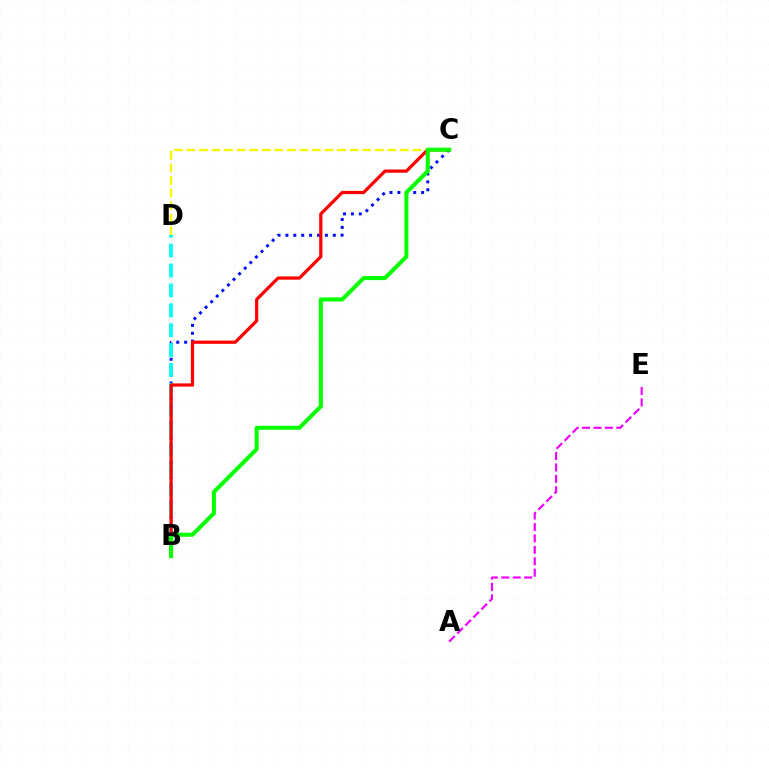{('B', 'C'): [{'color': '#0010ff', 'line_style': 'dotted', 'thickness': 2.15}, {'color': '#ff0000', 'line_style': 'solid', 'thickness': 2.32}, {'color': '#08ff00', 'line_style': 'solid', 'thickness': 2.92}], ('C', 'D'): [{'color': '#fcf500', 'line_style': 'dashed', 'thickness': 1.71}], ('A', 'E'): [{'color': '#ee00ff', 'line_style': 'dashed', 'thickness': 1.55}], ('B', 'D'): [{'color': '#00fff6', 'line_style': 'dashed', 'thickness': 2.7}]}